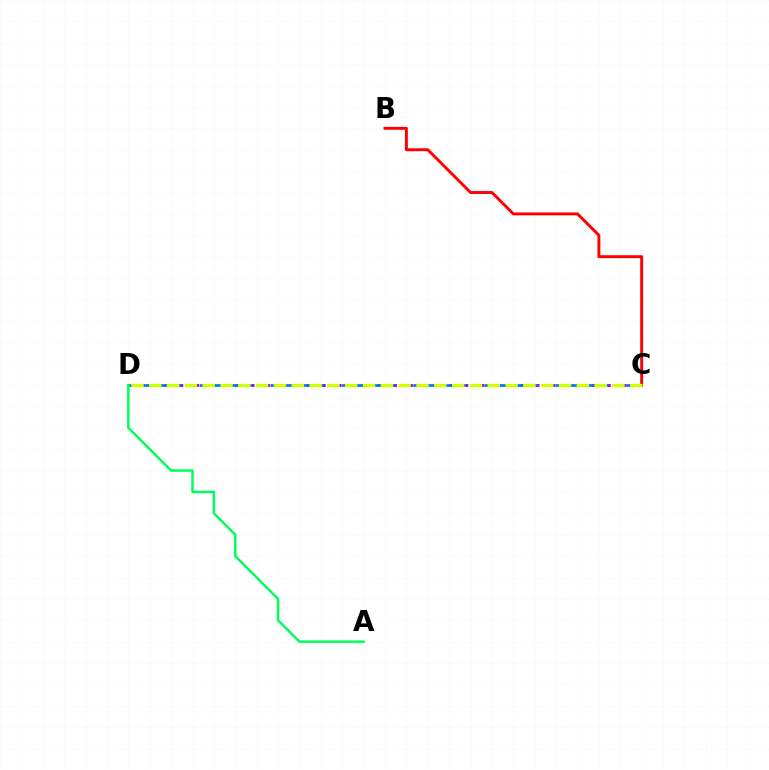{('C', 'D'): [{'color': '#b900ff', 'line_style': 'dotted', 'thickness': 2.15}, {'color': '#0074ff', 'line_style': 'dashed', 'thickness': 1.93}, {'color': '#d1ff00', 'line_style': 'dashed', 'thickness': 2.42}], ('A', 'D'): [{'color': '#00ff5c', 'line_style': 'solid', 'thickness': 1.79}], ('B', 'C'): [{'color': '#ff0000', 'line_style': 'solid', 'thickness': 2.11}]}